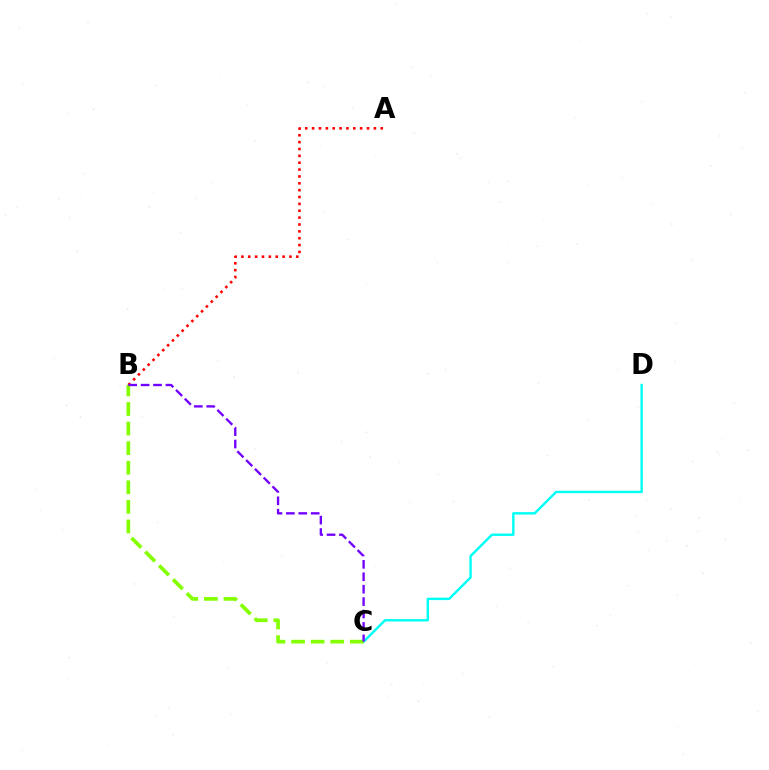{('A', 'B'): [{'color': '#ff0000', 'line_style': 'dotted', 'thickness': 1.86}], ('C', 'D'): [{'color': '#00fff6', 'line_style': 'solid', 'thickness': 1.73}], ('B', 'C'): [{'color': '#84ff00', 'line_style': 'dashed', 'thickness': 2.66}, {'color': '#7200ff', 'line_style': 'dashed', 'thickness': 1.69}]}